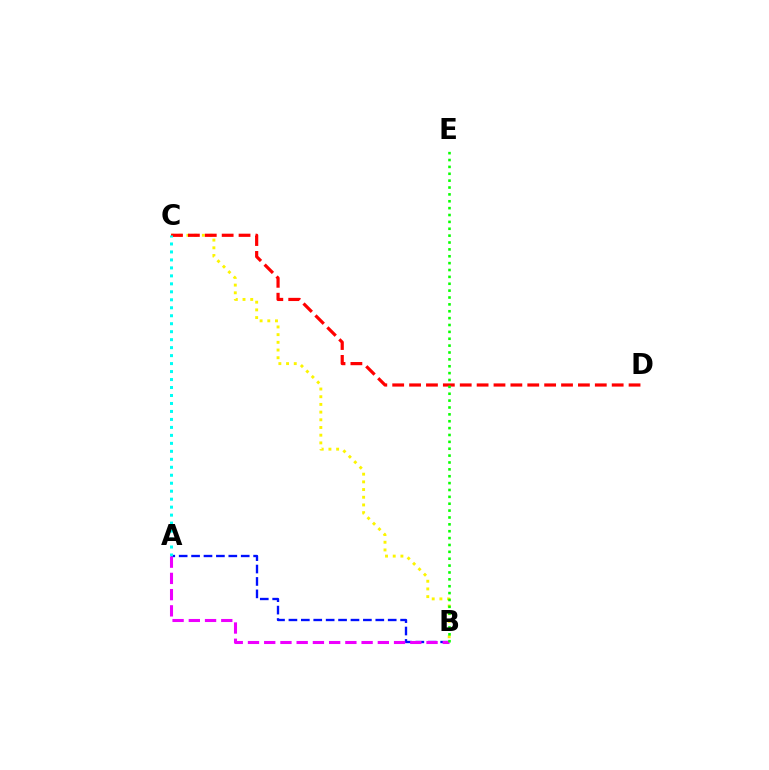{('A', 'B'): [{'color': '#0010ff', 'line_style': 'dashed', 'thickness': 1.69}, {'color': '#ee00ff', 'line_style': 'dashed', 'thickness': 2.21}], ('B', 'C'): [{'color': '#fcf500', 'line_style': 'dotted', 'thickness': 2.09}], ('C', 'D'): [{'color': '#ff0000', 'line_style': 'dashed', 'thickness': 2.29}], ('A', 'C'): [{'color': '#00fff6', 'line_style': 'dotted', 'thickness': 2.17}], ('B', 'E'): [{'color': '#08ff00', 'line_style': 'dotted', 'thickness': 1.87}]}